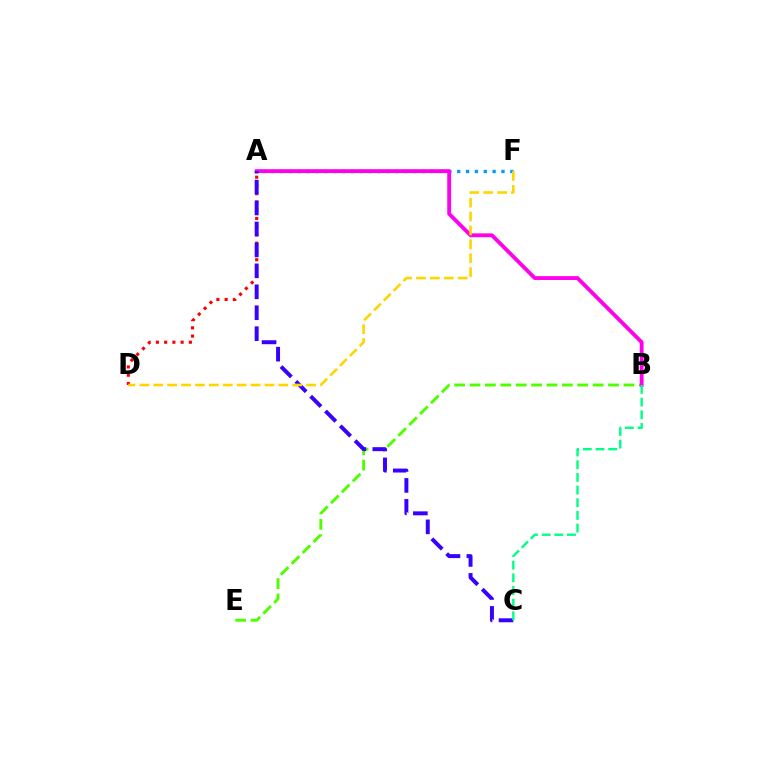{('B', 'E'): [{'color': '#4fff00', 'line_style': 'dashed', 'thickness': 2.09}], ('A', 'D'): [{'color': '#ff0000', 'line_style': 'dotted', 'thickness': 2.24}], ('A', 'F'): [{'color': '#009eff', 'line_style': 'dotted', 'thickness': 2.41}], ('A', 'B'): [{'color': '#ff00ed', 'line_style': 'solid', 'thickness': 2.76}], ('A', 'C'): [{'color': '#3700ff', 'line_style': 'dashed', 'thickness': 2.85}], ('D', 'F'): [{'color': '#ffd500', 'line_style': 'dashed', 'thickness': 1.89}], ('B', 'C'): [{'color': '#00ff86', 'line_style': 'dashed', 'thickness': 1.72}]}